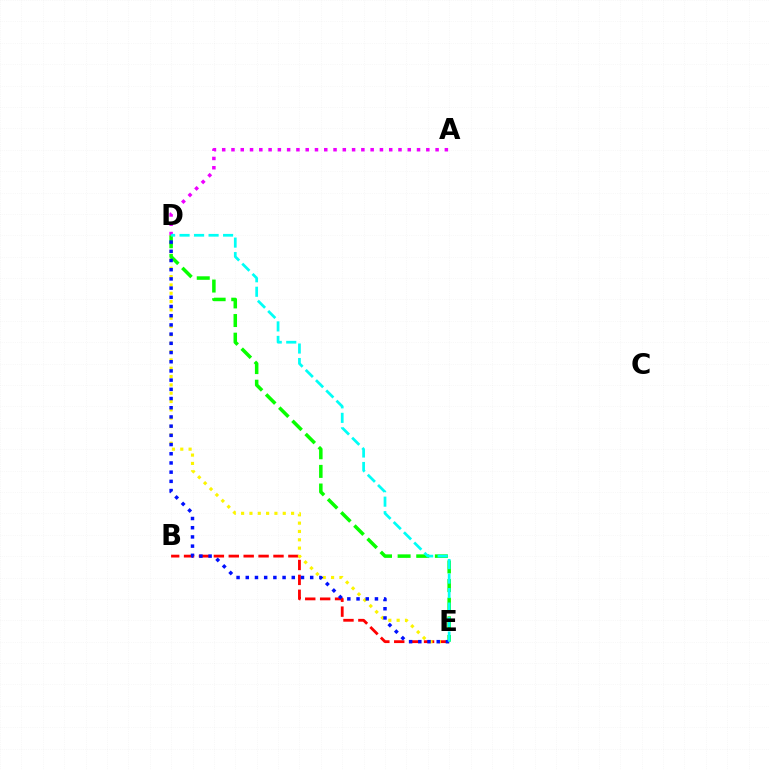{('B', 'E'): [{'color': '#ff0000', 'line_style': 'dashed', 'thickness': 2.02}], ('D', 'E'): [{'color': '#fcf500', 'line_style': 'dotted', 'thickness': 2.26}, {'color': '#08ff00', 'line_style': 'dashed', 'thickness': 2.53}, {'color': '#0010ff', 'line_style': 'dotted', 'thickness': 2.5}, {'color': '#00fff6', 'line_style': 'dashed', 'thickness': 1.97}], ('A', 'D'): [{'color': '#ee00ff', 'line_style': 'dotted', 'thickness': 2.52}]}